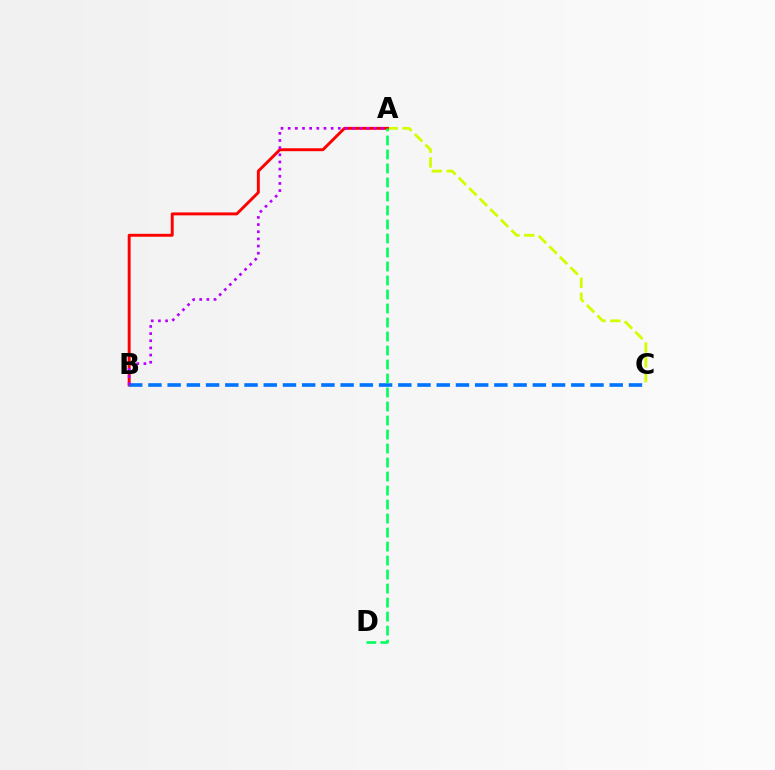{('A', 'C'): [{'color': '#d1ff00', 'line_style': 'dashed', 'thickness': 2.02}], ('A', 'B'): [{'color': '#ff0000', 'line_style': 'solid', 'thickness': 2.11}, {'color': '#b900ff', 'line_style': 'dotted', 'thickness': 1.94}], ('B', 'C'): [{'color': '#0074ff', 'line_style': 'dashed', 'thickness': 2.61}], ('A', 'D'): [{'color': '#00ff5c', 'line_style': 'dashed', 'thickness': 1.9}]}